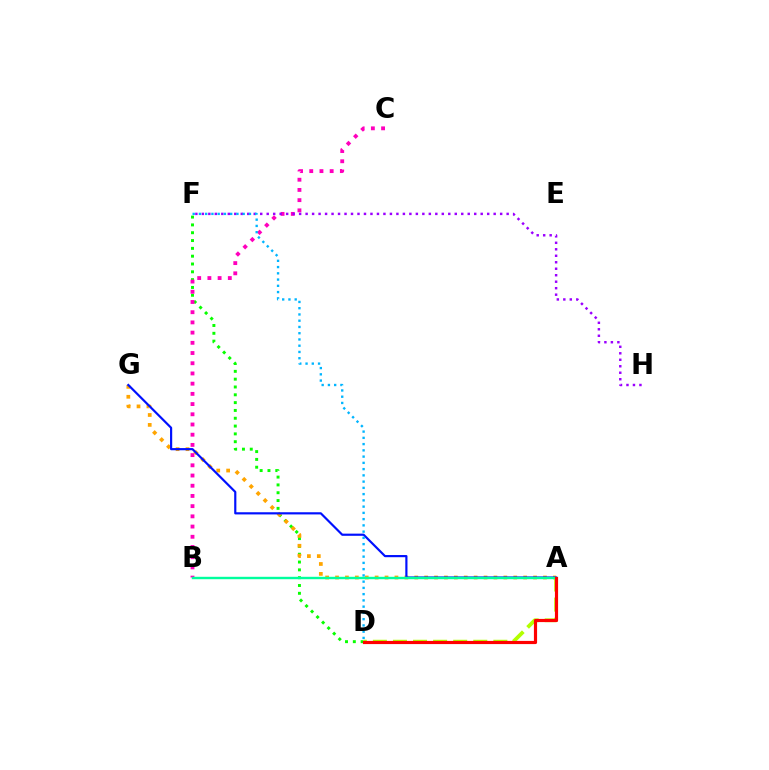{('D', 'F'): [{'color': '#08ff00', 'line_style': 'dotted', 'thickness': 2.12}, {'color': '#00b5ff', 'line_style': 'dotted', 'thickness': 1.7}], ('A', 'G'): [{'color': '#ffa500', 'line_style': 'dotted', 'thickness': 2.69}, {'color': '#0010ff', 'line_style': 'solid', 'thickness': 1.57}], ('B', 'C'): [{'color': '#ff00bd', 'line_style': 'dotted', 'thickness': 2.77}], ('F', 'H'): [{'color': '#9b00ff', 'line_style': 'dotted', 'thickness': 1.76}], ('A', 'D'): [{'color': '#b3ff00', 'line_style': 'dashed', 'thickness': 2.73}, {'color': '#ff0000', 'line_style': 'solid', 'thickness': 2.28}], ('A', 'B'): [{'color': '#00ff9d', 'line_style': 'solid', 'thickness': 1.73}]}